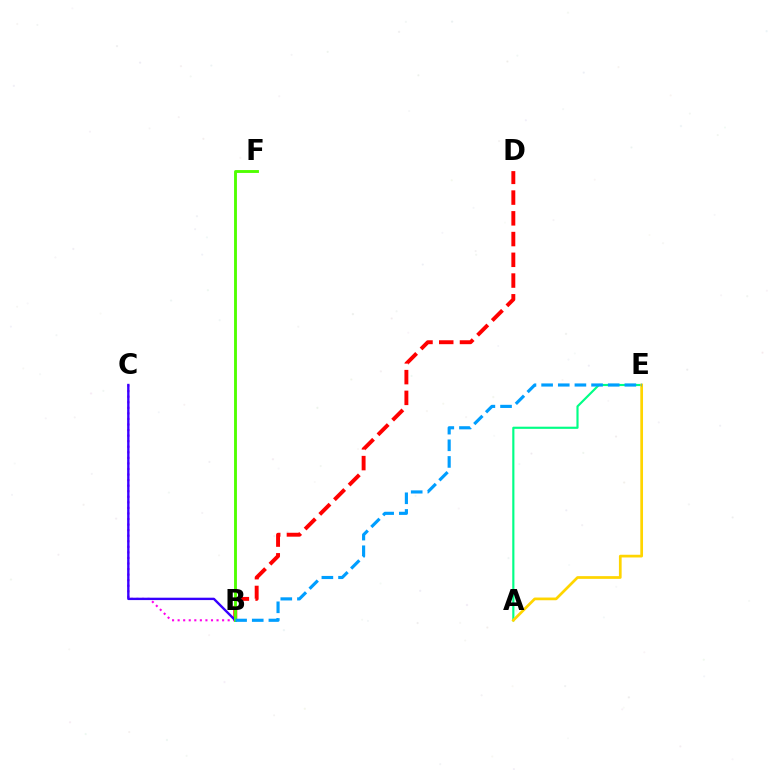{('B', 'D'): [{'color': '#ff0000', 'line_style': 'dashed', 'thickness': 2.82}], ('B', 'C'): [{'color': '#ff00ed', 'line_style': 'dotted', 'thickness': 1.51}, {'color': '#3700ff', 'line_style': 'solid', 'thickness': 1.71}], ('A', 'E'): [{'color': '#00ff86', 'line_style': 'solid', 'thickness': 1.55}, {'color': '#ffd500', 'line_style': 'solid', 'thickness': 1.96}], ('B', 'F'): [{'color': '#4fff00', 'line_style': 'solid', 'thickness': 2.07}], ('B', 'E'): [{'color': '#009eff', 'line_style': 'dashed', 'thickness': 2.26}]}